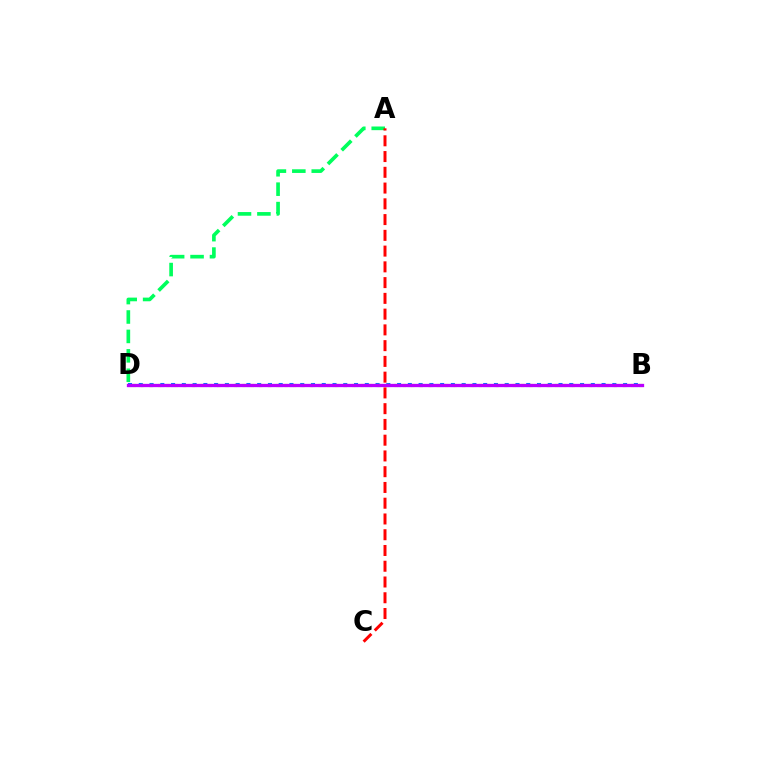{('A', 'D'): [{'color': '#00ff5c', 'line_style': 'dashed', 'thickness': 2.64}], ('B', 'D'): [{'color': '#0074ff', 'line_style': 'dotted', 'thickness': 2.92}, {'color': '#d1ff00', 'line_style': 'dotted', 'thickness': 2.29}, {'color': '#b900ff', 'line_style': 'solid', 'thickness': 2.37}], ('A', 'C'): [{'color': '#ff0000', 'line_style': 'dashed', 'thickness': 2.14}]}